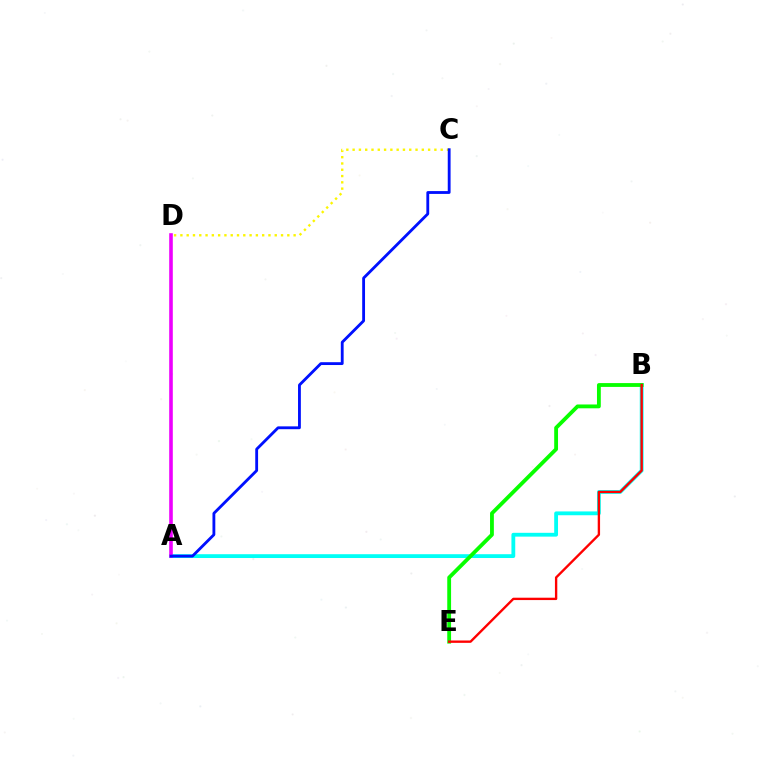{('C', 'D'): [{'color': '#fcf500', 'line_style': 'dotted', 'thickness': 1.71}], ('A', 'B'): [{'color': '#00fff6', 'line_style': 'solid', 'thickness': 2.74}], ('B', 'E'): [{'color': '#08ff00', 'line_style': 'solid', 'thickness': 2.75}, {'color': '#ff0000', 'line_style': 'solid', 'thickness': 1.7}], ('A', 'D'): [{'color': '#ee00ff', 'line_style': 'solid', 'thickness': 2.59}], ('A', 'C'): [{'color': '#0010ff', 'line_style': 'solid', 'thickness': 2.04}]}